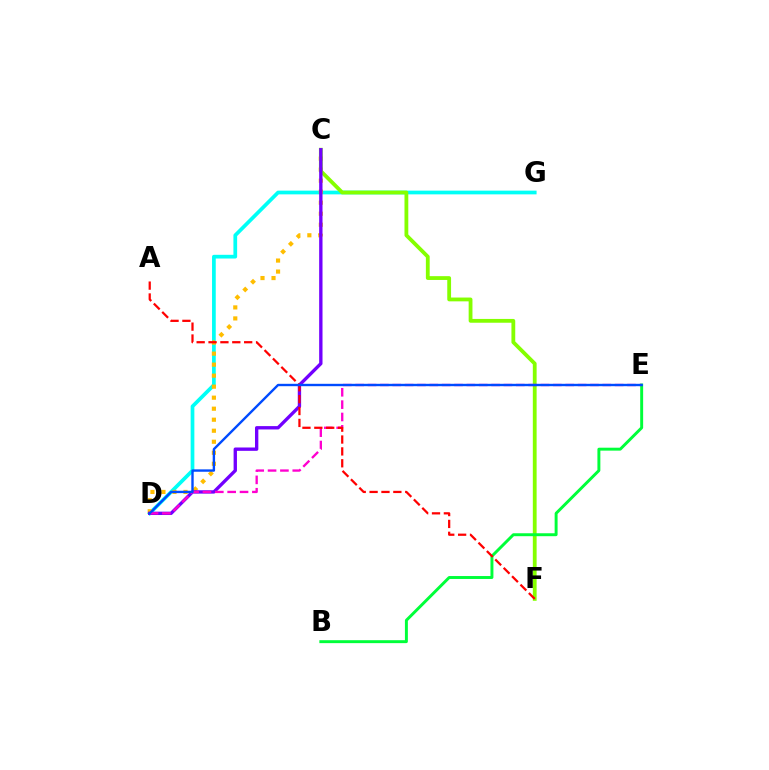{('D', 'G'): [{'color': '#00fff6', 'line_style': 'solid', 'thickness': 2.68}], ('C', 'D'): [{'color': '#ffbd00', 'line_style': 'dotted', 'thickness': 2.99}, {'color': '#7200ff', 'line_style': 'solid', 'thickness': 2.41}], ('C', 'F'): [{'color': '#84ff00', 'line_style': 'solid', 'thickness': 2.74}], ('B', 'E'): [{'color': '#00ff39', 'line_style': 'solid', 'thickness': 2.12}], ('D', 'E'): [{'color': '#ff00cf', 'line_style': 'dashed', 'thickness': 1.68}, {'color': '#004bff', 'line_style': 'solid', 'thickness': 1.72}], ('A', 'F'): [{'color': '#ff0000', 'line_style': 'dashed', 'thickness': 1.61}]}